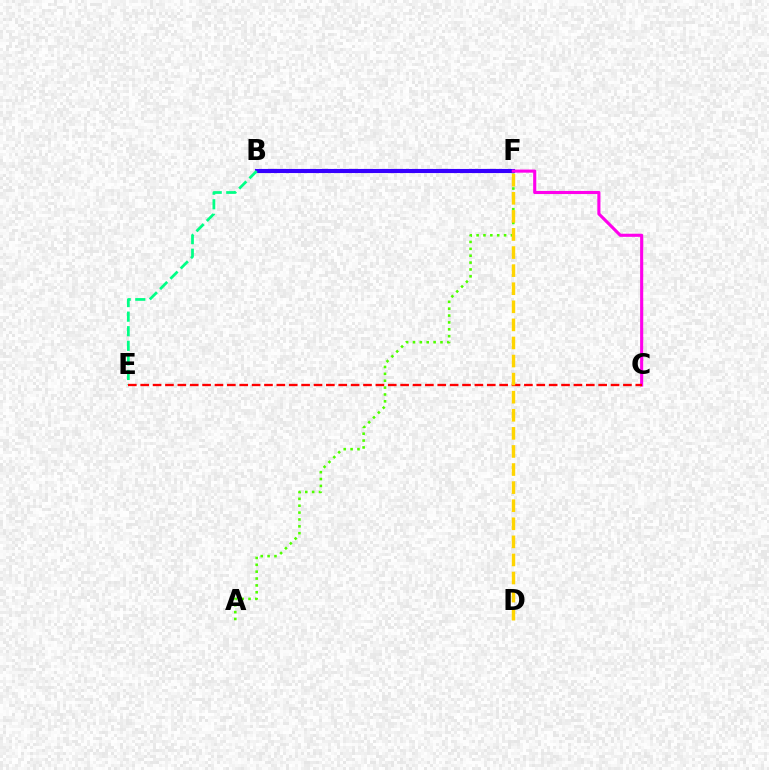{('B', 'F'): [{'color': '#009eff', 'line_style': 'dashed', 'thickness': 1.71}, {'color': '#3700ff', 'line_style': 'solid', 'thickness': 2.96}], ('A', 'F'): [{'color': '#4fff00', 'line_style': 'dotted', 'thickness': 1.87}], ('C', 'F'): [{'color': '#ff00ed', 'line_style': 'solid', 'thickness': 2.24}], ('B', 'E'): [{'color': '#00ff86', 'line_style': 'dashed', 'thickness': 1.98}], ('C', 'E'): [{'color': '#ff0000', 'line_style': 'dashed', 'thickness': 1.68}], ('D', 'F'): [{'color': '#ffd500', 'line_style': 'dashed', 'thickness': 2.46}]}